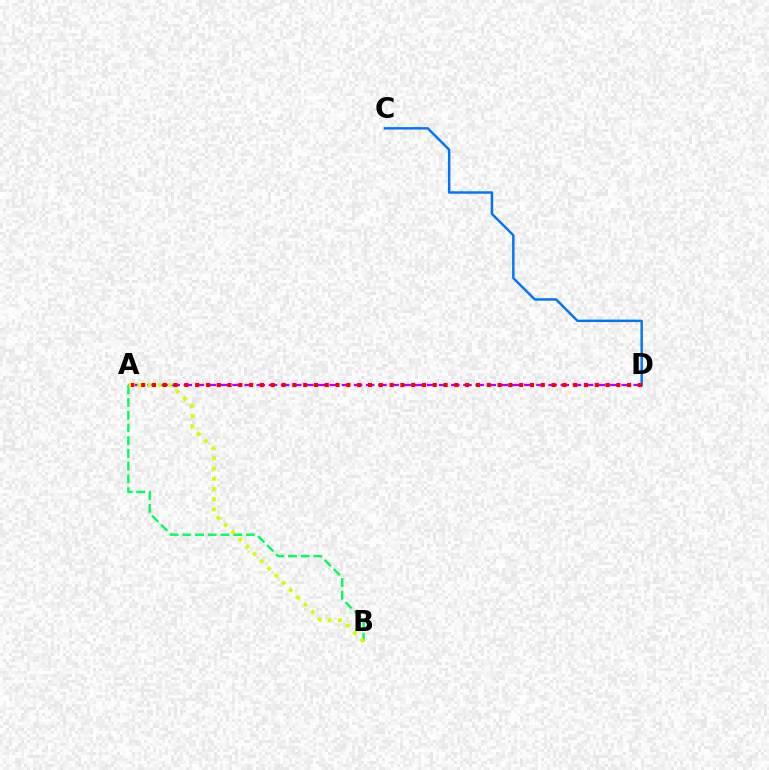{('A', 'B'): [{'color': '#00ff5c', 'line_style': 'dashed', 'thickness': 1.73}, {'color': '#d1ff00', 'line_style': 'dotted', 'thickness': 2.78}], ('A', 'D'): [{'color': '#b900ff', 'line_style': 'dashed', 'thickness': 1.65}, {'color': '#ff0000', 'line_style': 'dotted', 'thickness': 2.93}], ('C', 'D'): [{'color': '#0074ff', 'line_style': 'solid', 'thickness': 1.76}]}